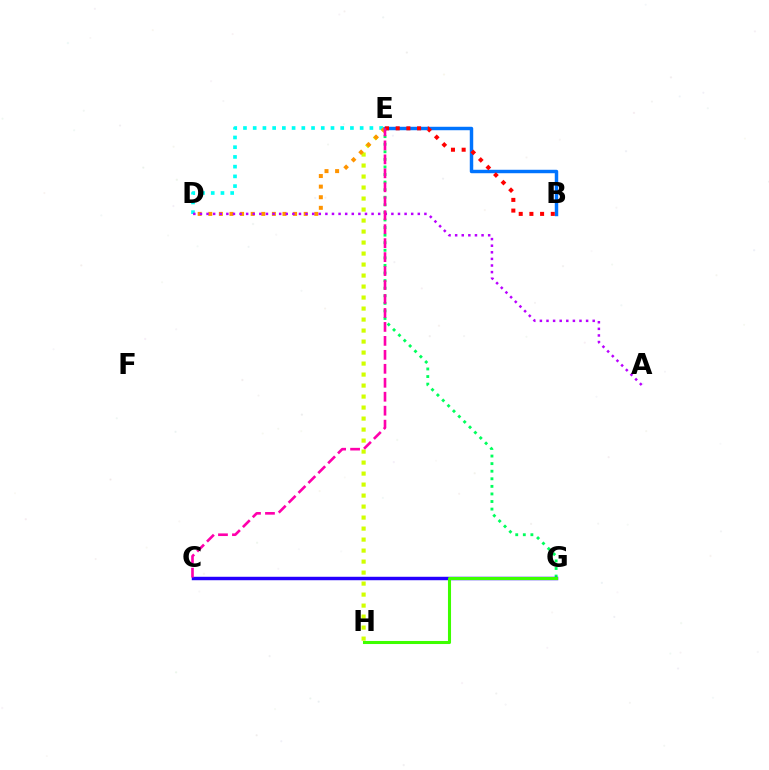{('E', 'H'): [{'color': '#d1ff00', 'line_style': 'dotted', 'thickness': 2.99}], ('D', 'E'): [{'color': '#00fff6', 'line_style': 'dotted', 'thickness': 2.64}, {'color': '#ff9400', 'line_style': 'dotted', 'thickness': 2.88}], ('E', 'G'): [{'color': '#00ff5c', 'line_style': 'dotted', 'thickness': 2.06}], ('C', 'G'): [{'color': '#2500ff', 'line_style': 'solid', 'thickness': 2.48}], ('B', 'E'): [{'color': '#0074ff', 'line_style': 'solid', 'thickness': 2.48}, {'color': '#ff0000', 'line_style': 'dotted', 'thickness': 2.9}], ('A', 'D'): [{'color': '#b900ff', 'line_style': 'dotted', 'thickness': 1.79}], ('G', 'H'): [{'color': '#3dff00', 'line_style': 'solid', 'thickness': 2.2}], ('C', 'E'): [{'color': '#ff00ac', 'line_style': 'dashed', 'thickness': 1.9}]}